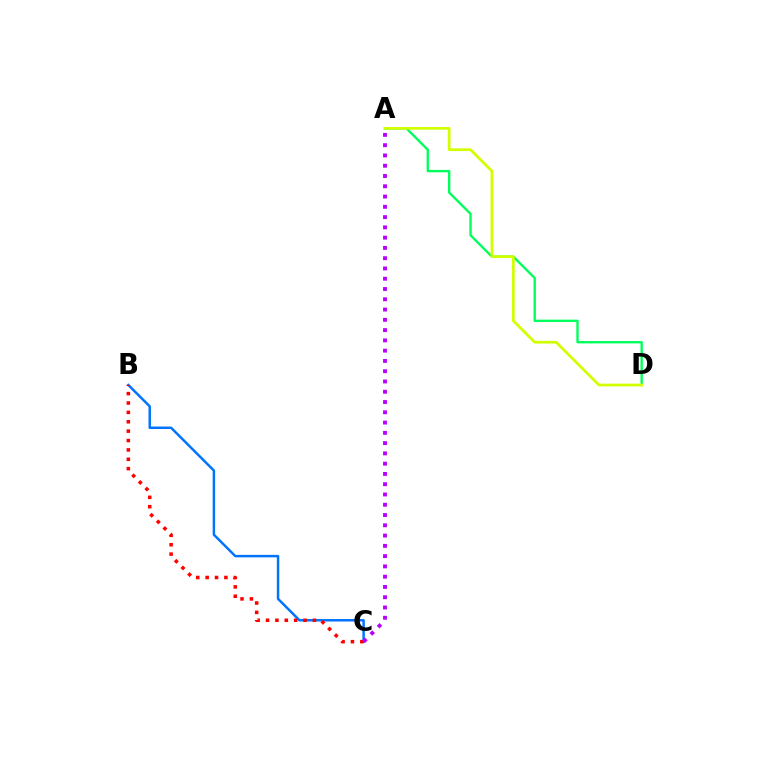{('B', 'C'): [{'color': '#0074ff', 'line_style': 'solid', 'thickness': 1.78}, {'color': '#ff0000', 'line_style': 'dotted', 'thickness': 2.55}], ('A', 'D'): [{'color': '#00ff5c', 'line_style': 'solid', 'thickness': 1.7}, {'color': '#d1ff00', 'line_style': 'solid', 'thickness': 1.97}], ('A', 'C'): [{'color': '#b900ff', 'line_style': 'dotted', 'thickness': 2.79}]}